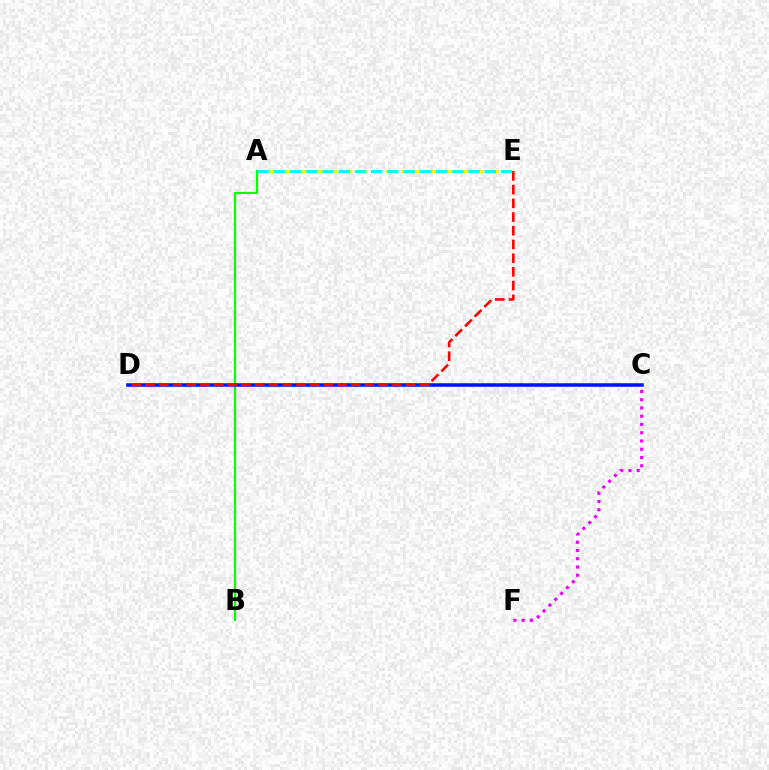{('A', 'E'): [{'color': '#fcf500', 'line_style': 'dashed', 'thickness': 1.99}, {'color': '#00fff6', 'line_style': 'dashed', 'thickness': 2.2}], ('C', 'F'): [{'color': '#ee00ff', 'line_style': 'dotted', 'thickness': 2.24}], ('A', 'B'): [{'color': '#08ff00', 'line_style': 'solid', 'thickness': 1.56}], ('C', 'D'): [{'color': '#0010ff', 'line_style': 'solid', 'thickness': 2.52}], ('D', 'E'): [{'color': '#ff0000', 'line_style': 'dashed', 'thickness': 1.86}]}